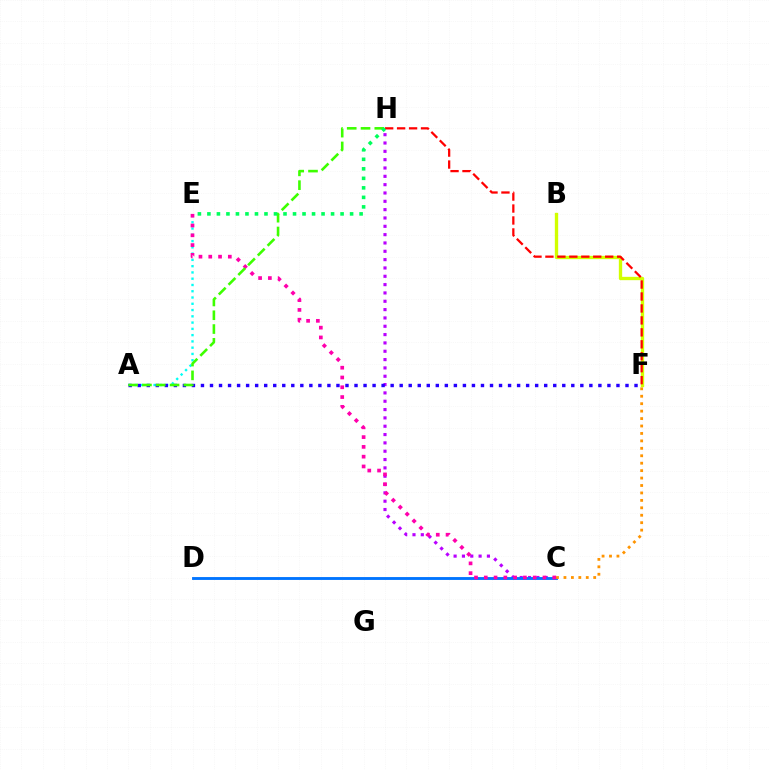{('B', 'F'): [{'color': '#d1ff00', 'line_style': 'solid', 'thickness': 2.4}], ('A', 'E'): [{'color': '#00fff6', 'line_style': 'dotted', 'thickness': 1.7}], ('C', 'H'): [{'color': '#b900ff', 'line_style': 'dotted', 'thickness': 2.26}], ('C', 'D'): [{'color': '#0074ff', 'line_style': 'solid', 'thickness': 2.06}], ('F', 'H'): [{'color': '#ff0000', 'line_style': 'dashed', 'thickness': 1.62}], ('C', 'F'): [{'color': '#ff9400', 'line_style': 'dotted', 'thickness': 2.02}], ('A', 'F'): [{'color': '#2500ff', 'line_style': 'dotted', 'thickness': 2.45}], ('C', 'E'): [{'color': '#ff00ac', 'line_style': 'dotted', 'thickness': 2.66}], ('A', 'H'): [{'color': '#3dff00', 'line_style': 'dashed', 'thickness': 1.87}], ('E', 'H'): [{'color': '#00ff5c', 'line_style': 'dotted', 'thickness': 2.58}]}